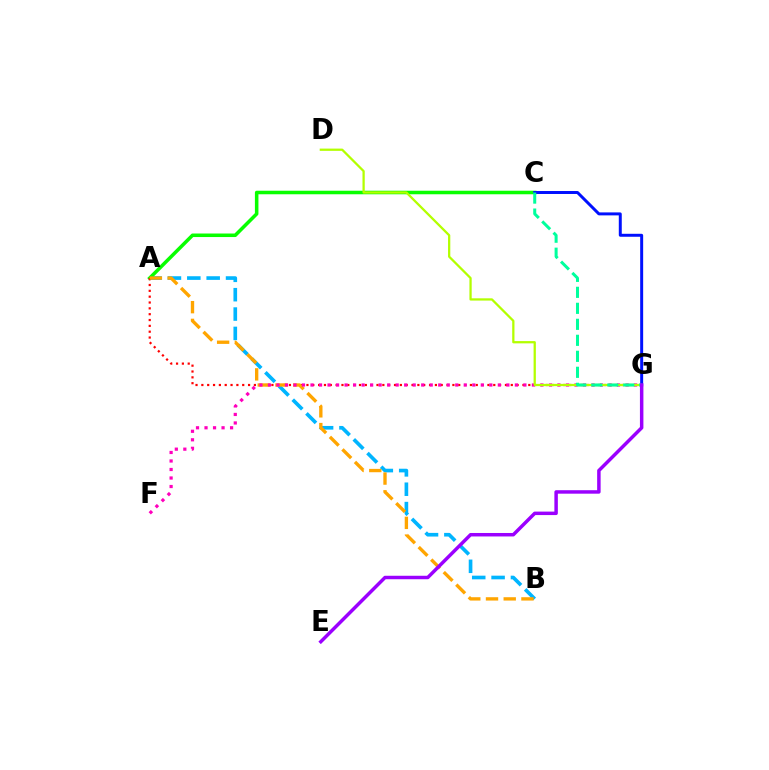{('A', 'B'): [{'color': '#00b5ff', 'line_style': 'dashed', 'thickness': 2.63}, {'color': '#ffa500', 'line_style': 'dashed', 'thickness': 2.41}], ('A', 'C'): [{'color': '#08ff00', 'line_style': 'solid', 'thickness': 2.55}], ('A', 'G'): [{'color': '#ff0000', 'line_style': 'dotted', 'thickness': 1.59}], ('F', 'G'): [{'color': '#ff00bd', 'line_style': 'dotted', 'thickness': 2.31}], ('D', 'G'): [{'color': '#b3ff00', 'line_style': 'solid', 'thickness': 1.63}], ('C', 'G'): [{'color': '#0010ff', 'line_style': 'solid', 'thickness': 2.14}, {'color': '#00ff9d', 'line_style': 'dashed', 'thickness': 2.17}], ('E', 'G'): [{'color': '#9b00ff', 'line_style': 'solid', 'thickness': 2.5}]}